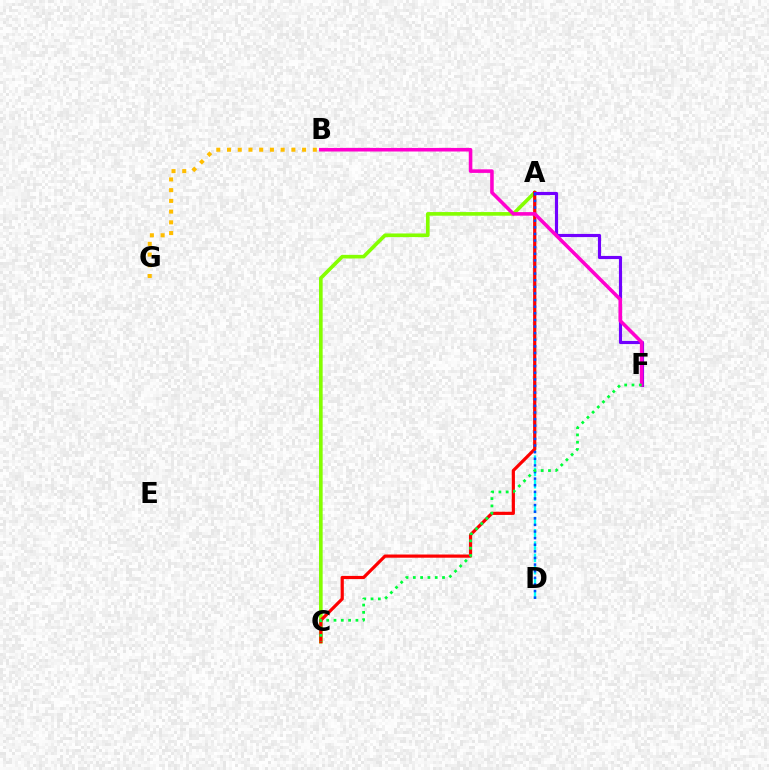{('A', 'C'): [{'color': '#84ff00', 'line_style': 'solid', 'thickness': 2.62}, {'color': '#ff0000', 'line_style': 'solid', 'thickness': 2.3}], ('A', 'D'): [{'color': '#00fff6', 'line_style': 'dashed', 'thickness': 1.67}, {'color': '#004bff', 'line_style': 'dotted', 'thickness': 1.8}], ('A', 'F'): [{'color': '#7200ff', 'line_style': 'solid', 'thickness': 2.27}], ('B', 'G'): [{'color': '#ffbd00', 'line_style': 'dotted', 'thickness': 2.91}], ('B', 'F'): [{'color': '#ff00cf', 'line_style': 'solid', 'thickness': 2.57}], ('C', 'F'): [{'color': '#00ff39', 'line_style': 'dotted', 'thickness': 1.98}]}